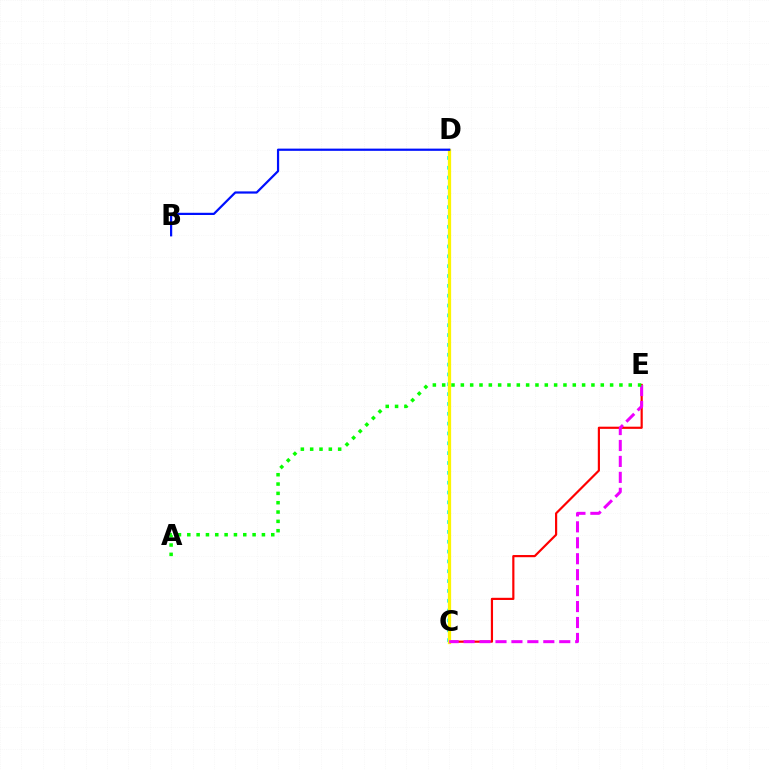{('C', 'E'): [{'color': '#ff0000', 'line_style': 'solid', 'thickness': 1.57}, {'color': '#ee00ff', 'line_style': 'dashed', 'thickness': 2.17}], ('C', 'D'): [{'color': '#00fff6', 'line_style': 'dotted', 'thickness': 2.67}, {'color': '#fcf500', 'line_style': 'solid', 'thickness': 2.34}], ('B', 'D'): [{'color': '#0010ff', 'line_style': 'solid', 'thickness': 1.6}], ('A', 'E'): [{'color': '#08ff00', 'line_style': 'dotted', 'thickness': 2.53}]}